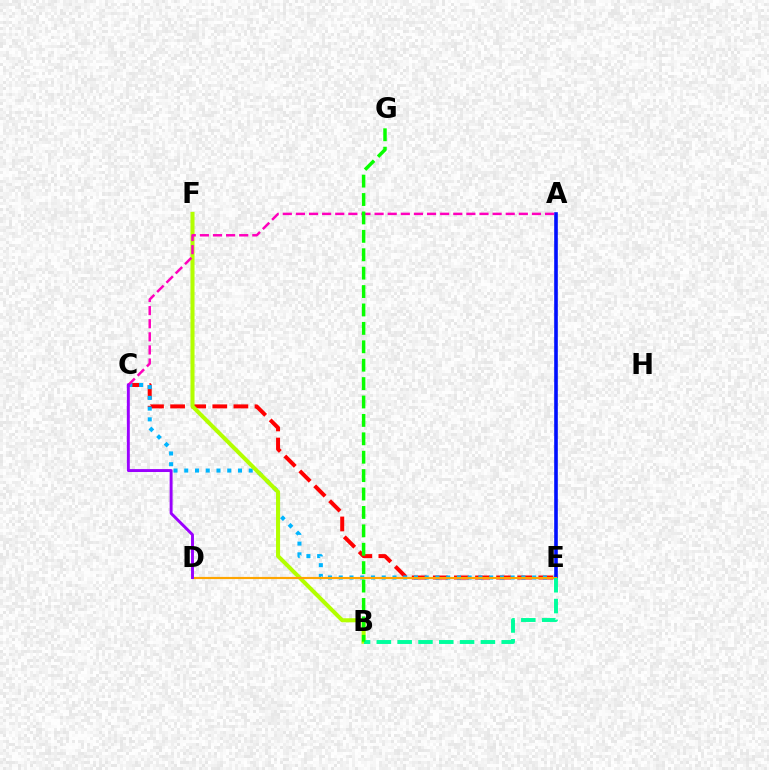{('C', 'E'): [{'color': '#ff0000', 'line_style': 'dashed', 'thickness': 2.87}, {'color': '#00b5ff', 'line_style': 'dotted', 'thickness': 2.92}], ('B', 'F'): [{'color': '#b3ff00', 'line_style': 'solid', 'thickness': 2.91}], ('A', 'E'): [{'color': '#0010ff', 'line_style': 'solid', 'thickness': 2.61}], ('D', 'E'): [{'color': '#ffa500', 'line_style': 'solid', 'thickness': 1.55}], ('A', 'C'): [{'color': '#ff00bd', 'line_style': 'dashed', 'thickness': 1.78}], ('B', 'E'): [{'color': '#00ff9d', 'line_style': 'dashed', 'thickness': 2.83}], ('B', 'G'): [{'color': '#08ff00', 'line_style': 'dashed', 'thickness': 2.5}], ('C', 'D'): [{'color': '#9b00ff', 'line_style': 'solid', 'thickness': 2.1}]}